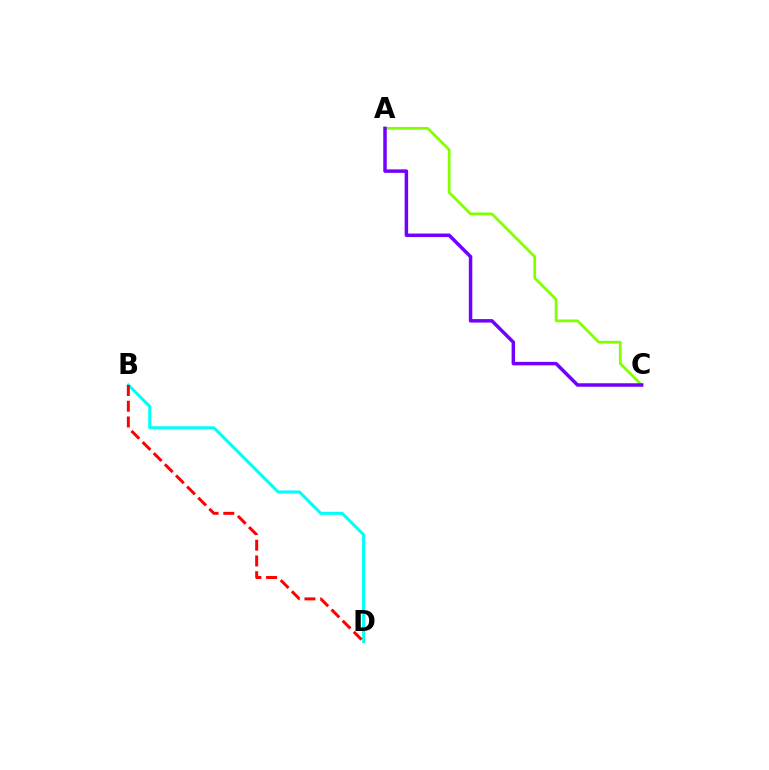{('B', 'D'): [{'color': '#00fff6', 'line_style': 'solid', 'thickness': 2.18}, {'color': '#ff0000', 'line_style': 'dashed', 'thickness': 2.14}], ('A', 'C'): [{'color': '#84ff00', 'line_style': 'solid', 'thickness': 2.0}, {'color': '#7200ff', 'line_style': 'solid', 'thickness': 2.51}]}